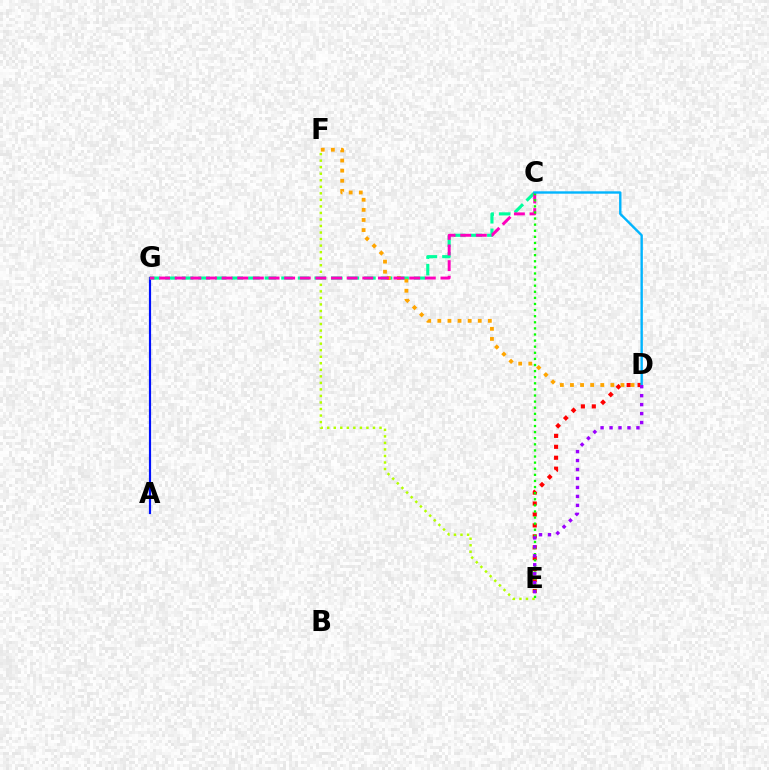{('D', 'E'): [{'color': '#ff0000', 'line_style': 'dotted', 'thickness': 2.97}, {'color': '#9b00ff', 'line_style': 'dotted', 'thickness': 2.44}], ('A', 'G'): [{'color': '#0010ff', 'line_style': 'solid', 'thickness': 1.57}], ('E', 'F'): [{'color': '#b3ff00', 'line_style': 'dotted', 'thickness': 1.78}], ('C', 'G'): [{'color': '#00ff9d', 'line_style': 'dashed', 'thickness': 2.25}, {'color': '#ff00bd', 'line_style': 'dashed', 'thickness': 2.12}], ('D', 'F'): [{'color': '#ffa500', 'line_style': 'dotted', 'thickness': 2.74}], ('C', 'E'): [{'color': '#08ff00', 'line_style': 'dotted', 'thickness': 1.66}], ('C', 'D'): [{'color': '#00b5ff', 'line_style': 'solid', 'thickness': 1.72}]}